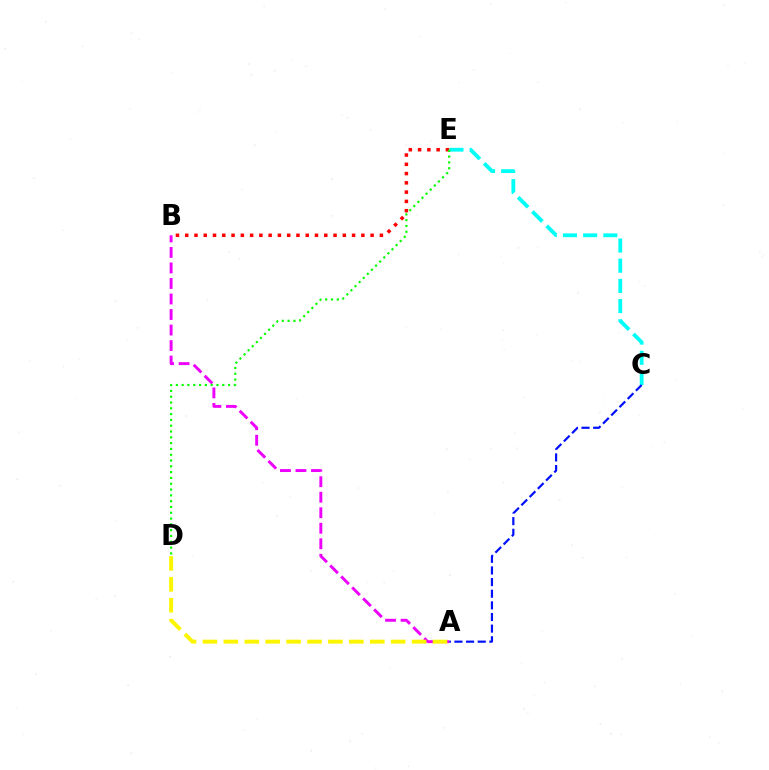{('C', 'E'): [{'color': '#00fff6', 'line_style': 'dashed', 'thickness': 2.74}], ('A', 'C'): [{'color': '#0010ff', 'line_style': 'dashed', 'thickness': 1.58}], ('A', 'B'): [{'color': '#ee00ff', 'line_style': 'dashed', 'thickness': 2.11}], ('B', 'E'): [{'color': '#ff0000', 'line_style': 'dotted', 'thickness': 2.52}], ('D', 'E'): [{'color': '#08ff00', 'line_style': 'dotted', 'thickness': 1.58}], ('A', 'D'): [{'color': '#fcf500', 'line_style': 'dashed', 'thickness': 2.84}]}